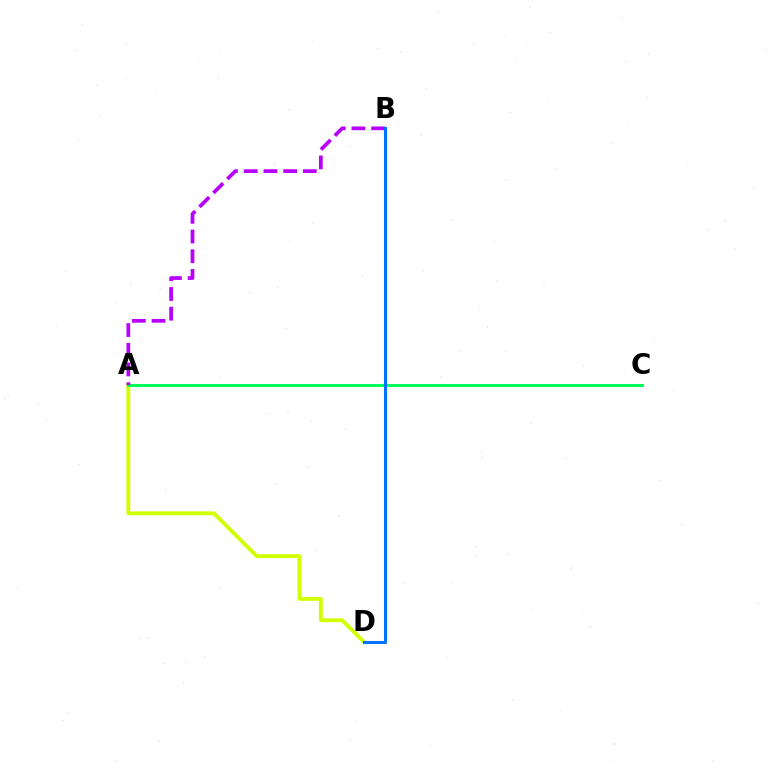{('A', 'D'): [{'color': '#d1ff00', 'line_style': 'solid', 'thickness': 2.79}], ('A', 'C'): [{'color': '#00ff5c', 'line_style': 'solid', 'thickness': 2.15}], ('B', 'D'): [{'color': '#ff0000', 'line_style': 'solid', 'thickness': 2.0}, {'color': '#0074ff', 'line_style': 'solid', 'thickness': 2.21}], ('A', 'B'): [{'color': '#b900ff', 'line_style': 'dashed', 'thickness': 2.68}]}